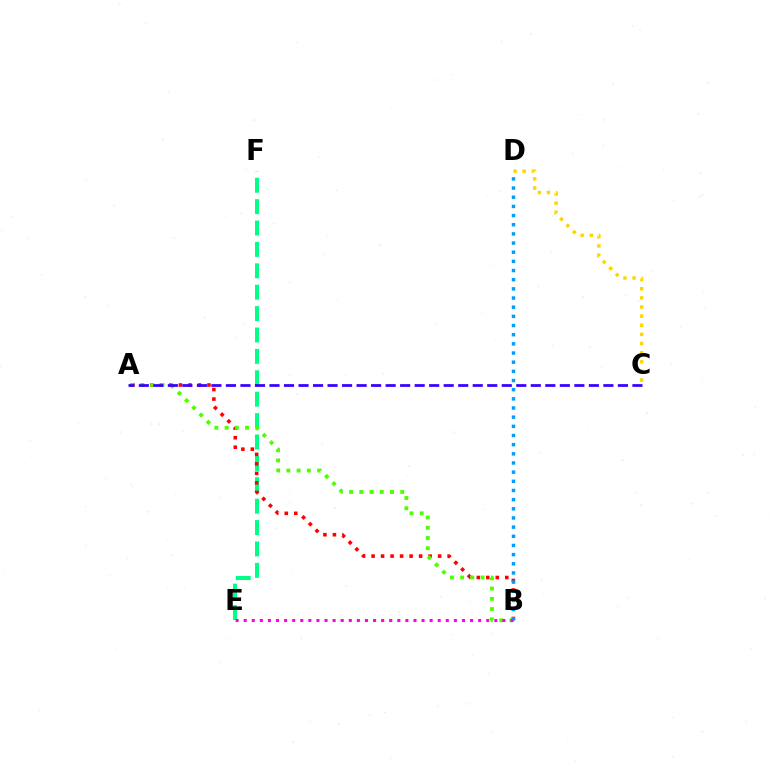{('E', 'F'): [{'color': '#00ff86', 'line_style': 'dashed', 'thickness': 2.91}], ('A', 'B'): [{'color': '#ff0000', 'line_style': 'dotted', 'thickness': 2.58}, {'color': '#4fff00', 'line_style': 'dotted', 'thickness': 2.78}], ('A', 'C'): [{'color': '#3700ff', 'line_style': 'dashed', 'thickness': 1.97}], ('B', 'D'): [{'color': '#009eff', 'line_style': 'dotted', 'thickness': 2.49}], ('B', 'E'): [{'color': '#ff00ed', 'line_style': 'dotted', 'thickness': 2.2}], ('C', 'D'): [{'color': '#ffd500', 'line_style': 'dotted', 'thickness': 2.48}]}